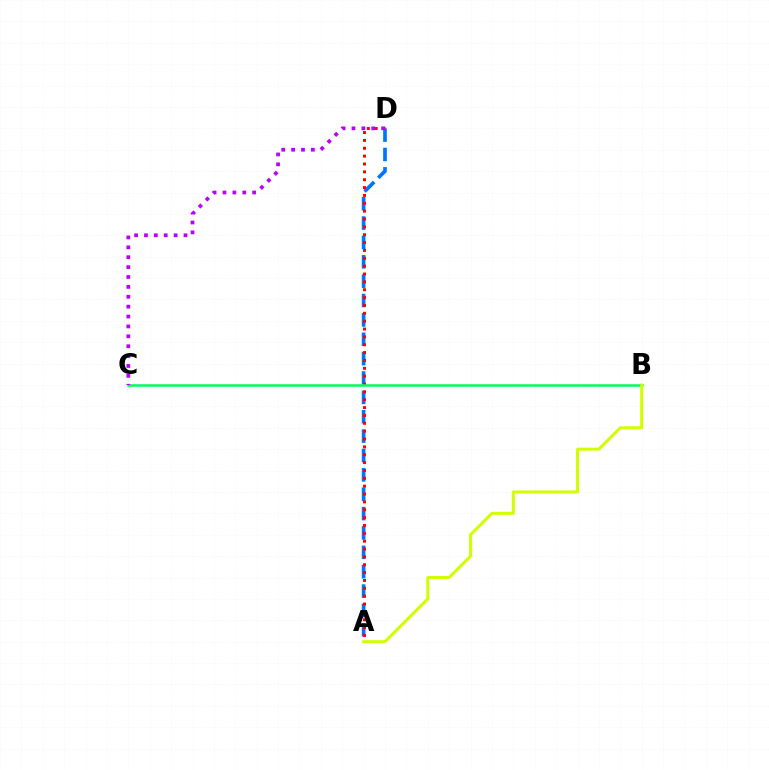{('A', 'D'): [{'color': '#0074ff', 'line_style': 'dashed', 'thickness': 2.63}, {'color': '#ff0000', 'line_style': 'dotted', 'thickness': 2.14}], ('B', 'C'): [{'color': '#00ff5c', 'line_style': 'solid', 'thickness': 1.83}], ('A', 'B'): [{'color': '#d1ff00', 'line_style': 'solid', 'thickness': 2.17}], ('C', 'D'): [{'color': '#b900ff', 'line_style': 'dotted', 'thickness': 2.69}]}